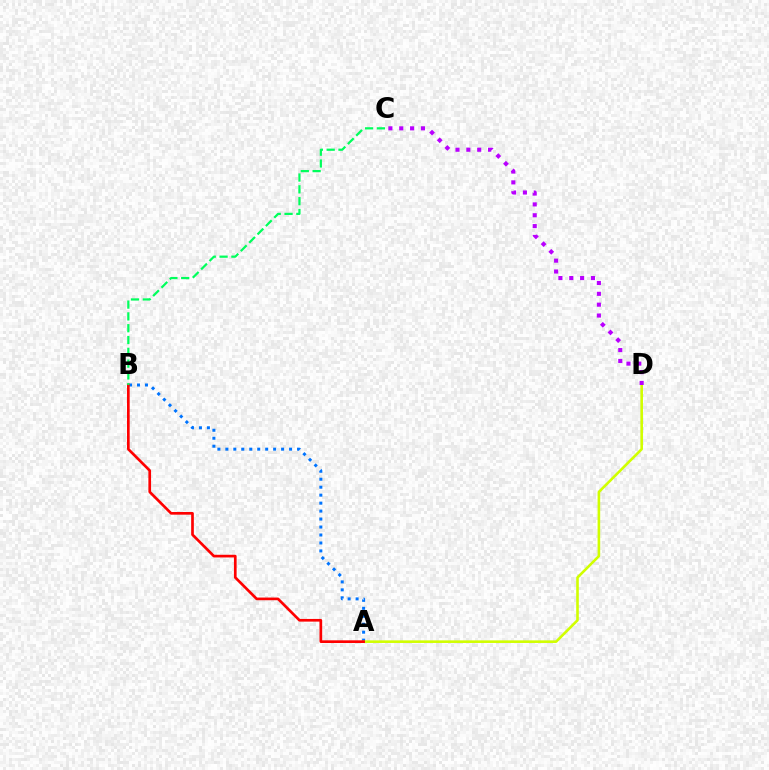{('A', 'B'): [{'color': '#0074ff', 'line_style': 'dotted', 'thickness': 2.16}, {'color': '#ff0000', 'line_style': 'solid', 'thickness': 1.93}], ('A', 'D'): [{'color': '#d1ff00', 'line_style': 'solid', 'thickness': 1.88}], ('B', 'C'): [{'color': '#00ff5c', 'line_style': 'dashed', 'thickness': 1.6}], ('C', 'D'): [{'color': '#b900ff', 'line_style': 'dotted', 'thickness': 2.95}]}